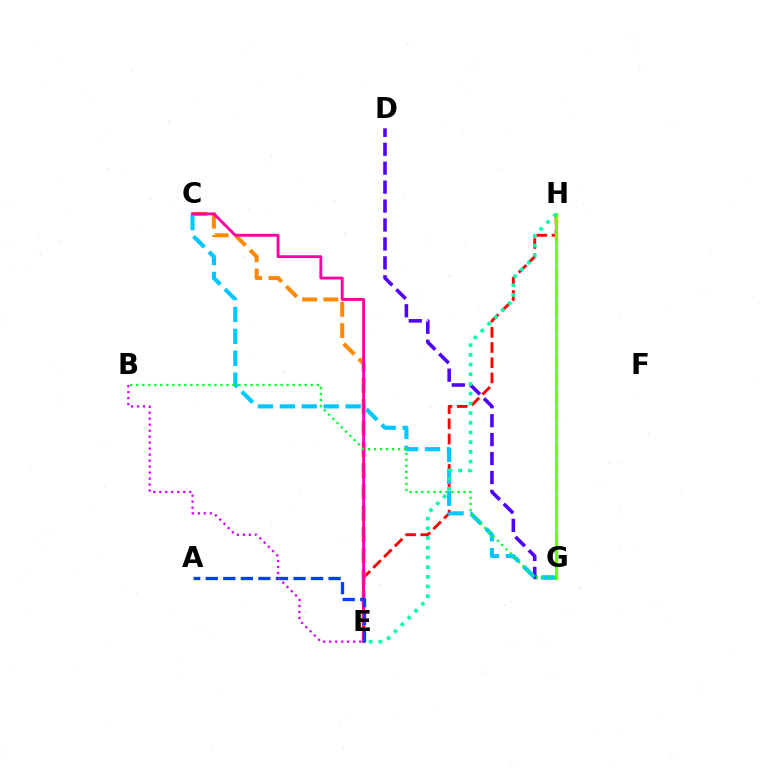{('D', 'G'): [{'color': '#4f00ff', 'line_style': 'dashed', 'thickness': 2.57}], ('E', 'H'): [{'color': '#ff0000', 'line_style': 'dashed', 'thickness': 2.07}, {'color': '#00ffaf', 'line_style': 'dotted', 'thickness': 2.64}], ('G', 'H'): [{'color': '#eeff00', 'line_style': 'dashed', 'thickness': 2.4}, {'color': '#66ff00', 'line_style': 'solid', 'thickness': 2.05}], ('C', 'G'): [{'color': '#00c7ff', 'line_style': 'dashed', 'thickness': 2.98}], ('C', 'E'): [{'color': '#ff8800', 'line_style': 'dashed', 'thickness': 2.89}, {'color': '#ff00a0', 'line_style': 'solid', 'thickness': 2.05}], ('B', 'G'): [{'color': '#00ff27', 'line_style': 'dotted', 'thickness': 1.64}], ('A', 'E'): [{'color': '#003fff', 'line_style': 'dashed', 'thickness': 2.38}], ('B', 'E'): [{'color': '#d600ff', 'line_style': 'dotted', 'thickness': 1.63}]}